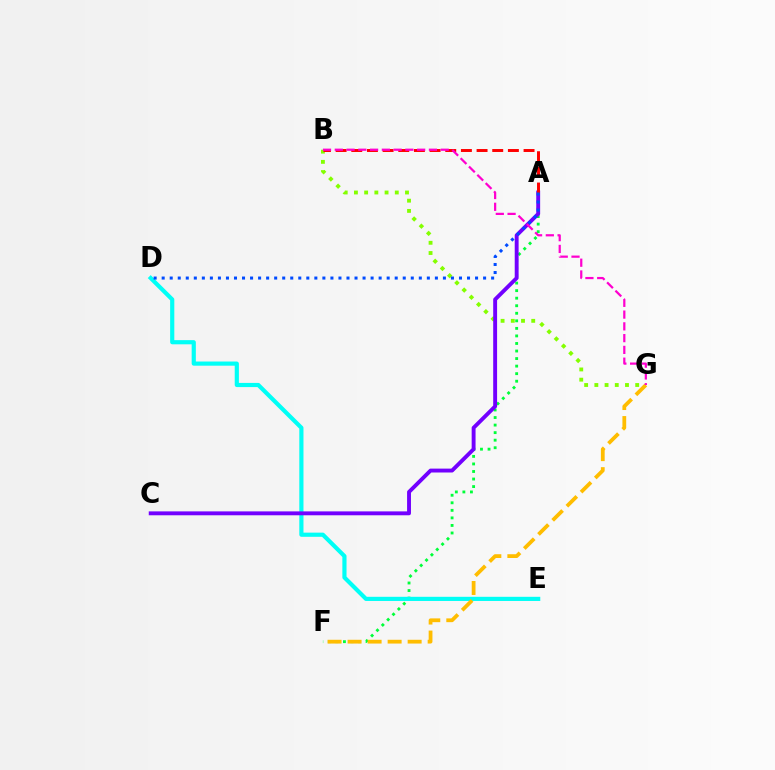{('A', 'F'): [{'color': '#00ff39', 'line_style': 'dotted', 'thickness': 2.05}], ('D', 'E'): [{'color': '#00fff6', 'line_style': 'solid', 'thickness': 3.0}], ('B', 'G'): [{'color': '#84ff00', 'line_style': 'dotted', 'thickness': 2.78}, {'color': '#ff00cf', 'line_style': 'dashed', 'thickness': 1.6}], ('F', 'G'): [{'color': '#ffbd00', 'line_style': 'dashed', 'thickness': 2.72}], ('A', 'C'): [{'color': '#7200ff', 'line_style': 'solid', 'thickness': 2.8}], ('A', 'B'): [{'color': '#ff0000', 'line_style': 'dashed', 'thickness': 2.13}], ('A', 'D'): [{'color': '#004bff', 'line_style': 'dotted', 'thickness': 2.18}]}